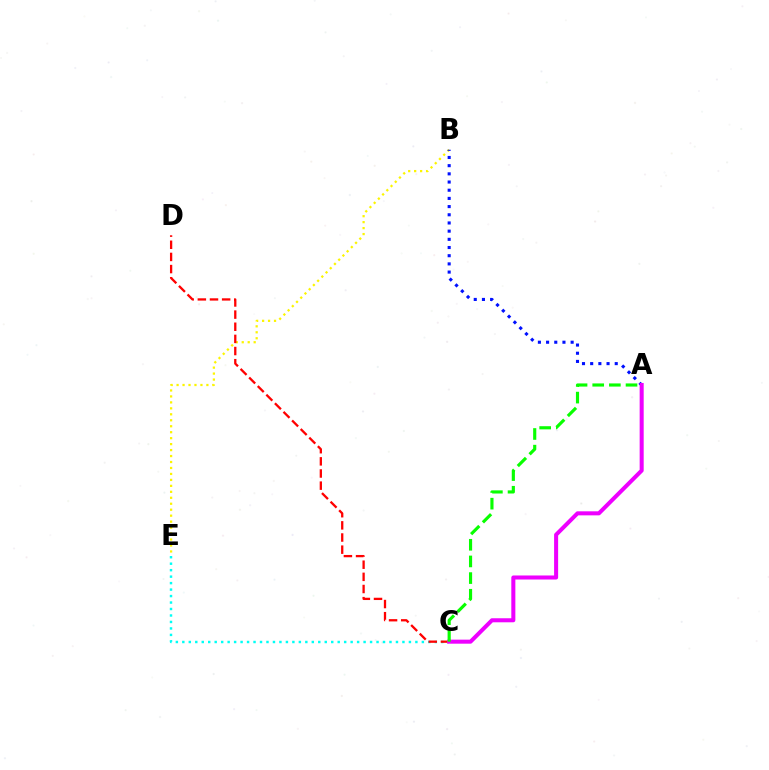{('B', 'E'): [{'color': '#fcf500', 'line_style': 'dotted', 'thickness': 1.62}], ('C', 'E'): [{'color': '#00fff6', 'line_style': 'dotted', 'thickness': 1.76}], ('A', 'B'): [{'color': '#0010ff', 'line_style': 'dotted', 'thickness': 2.22}], ('C', 'D'): [{'color': '#ff0000', 'line_style': 'dashed', 'thickness': 1.65}], ('A', 'C'): [{'color': '#ee00ff', 'line_style': 'solid', 'thickness': 2.91}, {'color': '#08ff00', 'line_style': 'dashed', 'thickness': 2.26}]}